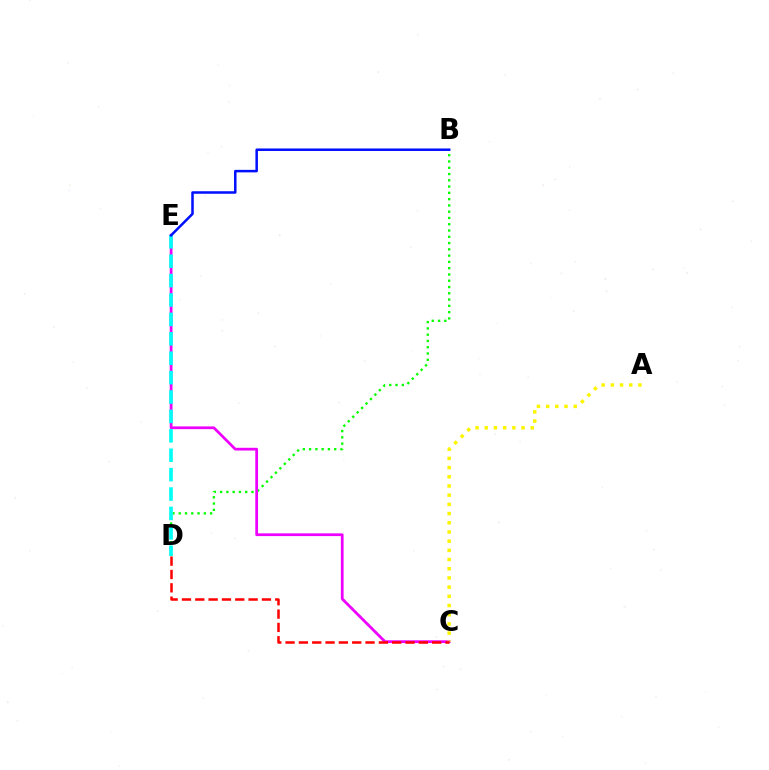{('B', 'D'): [{'color': '#08ff00', 'line_style': 'dotted', 'thickness': 1.71}], ('C', 'E'): [{'color': '#ee00ff', 'line_style': 'solid', 'thickness': 1.98}], ('D', 'E'): [{'color': '#00fff6', 'line_style': 'dashed', 'thickness': 2.64}], ('A', 'C'): [{'color': '#fcf500', 'line_style': 'dotted', 'thickness': 2.5}], ('C', 'D'): [{'color': '#ff0000', 'line_style': 'dashed', 'thickness': 1.81}], ('B', 'E'): [{'color': '#0010ff', 'line_style': 'solid', 'thickness': 1.81}]}